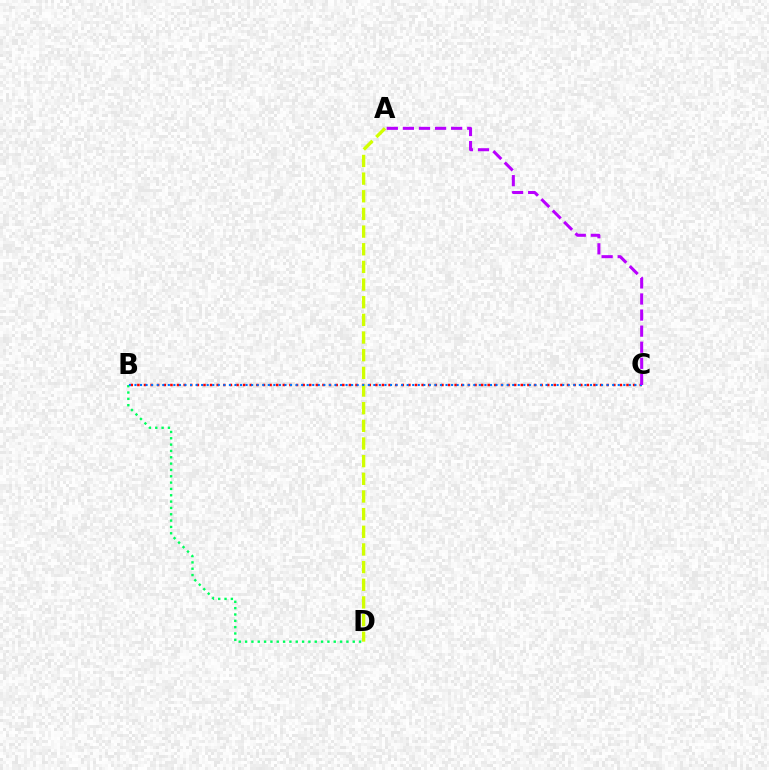{('B', 'C'): [{'color': '#ff0000', 'line_style': 'dotted', 'thickness': 1.8}, {'color': '#0074ff', 'line_style': 'dotted', 'thickness': 1.51}], ('A', 'D'): [{'color': '#d1ff00', 'line_style': 'dashed', 'thickness': 2.4}], ('B', 'D'): [{'color': '#00ff5c', 'line_style': 'dotted', 'thickness': 1.72}], ('A', 'C'): [{'color': '#b900ff', 'line_style': 'dashed', 'thickness': 2.18}]}